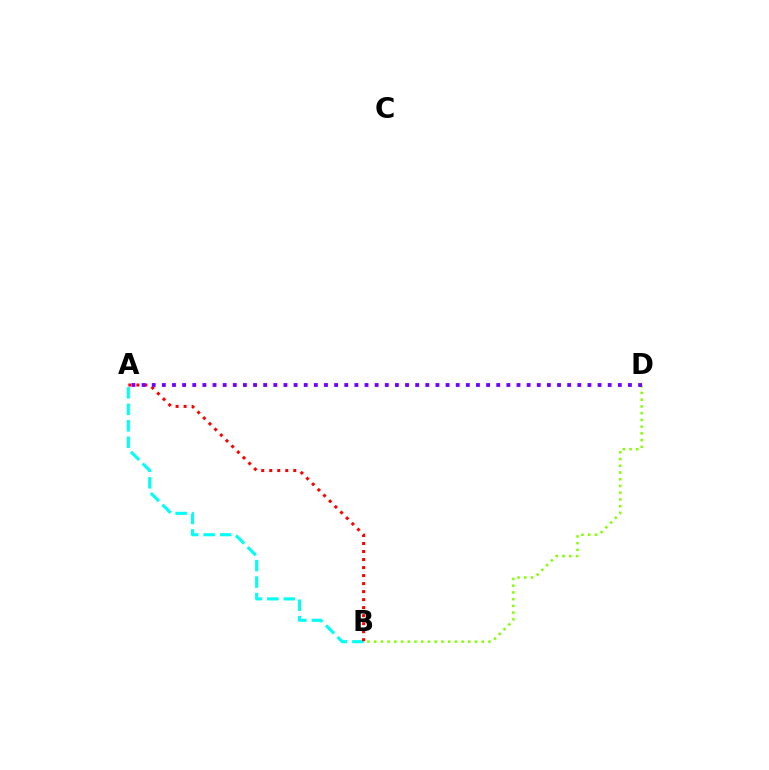{('B', 'D'): [{'color': '#84ff00', 'line_style': 'dotted', 'thickness': 1.83}], ('A', 'B'): [{'color': '#00fff6', 'line_style': 'dashed', 'thickness': 2.24}, {'color': '#ff0000', 'line_style': 'dotted', 'thickness': 2.18}], ('A', 'D'): [{'color': '#7200ff', 'line_style': 'dotted', 'thickness': 2.75}]}